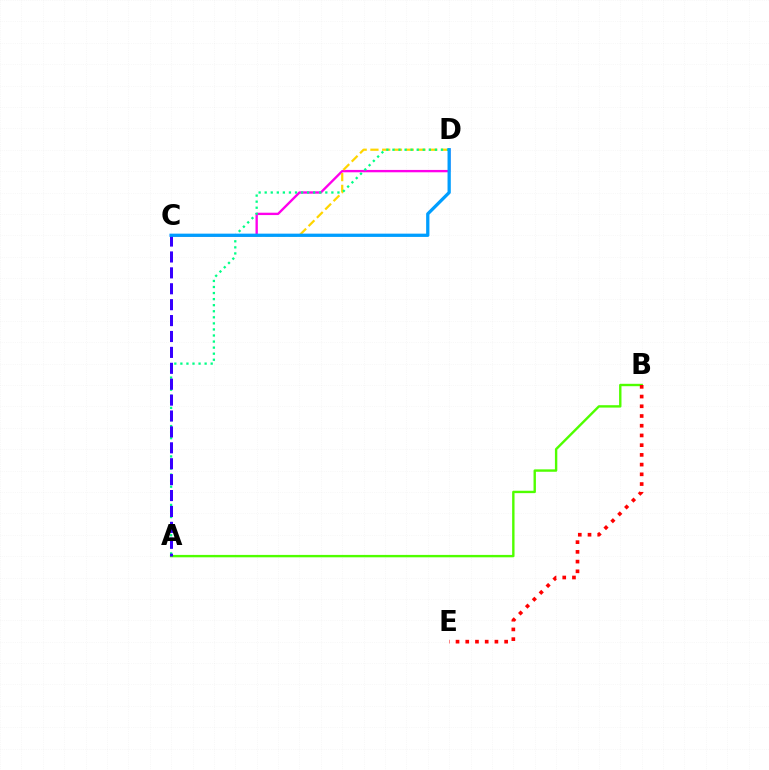{('C', 'D'): [{'color': '#ff00ed', 'line_style': 'solid', 'thickness': 1.7}, {'color': '#ffd500', 'line_style': 'dashed', 'thickness': 1.6}, {'color': '#009eff', 'line_style': 'solid', 'thickness': 2.35}], ('A', 'D'): [{'color': '#00ff86', 'line_style': 'dotted', 'thickness': 1.65}], ('A', 'B'): [{'color': '#4fff00', 'line_style': 'solid', 'thickness': 1.72}], ('B', 'E'): [{'color': '#ff0000', 'line_style': 'dotted', 'thickness': 2.64}], ('A', 'C'): [{'color': '#3700ff', 'line_style': 'dashed', 'thickness': 2.16}]}